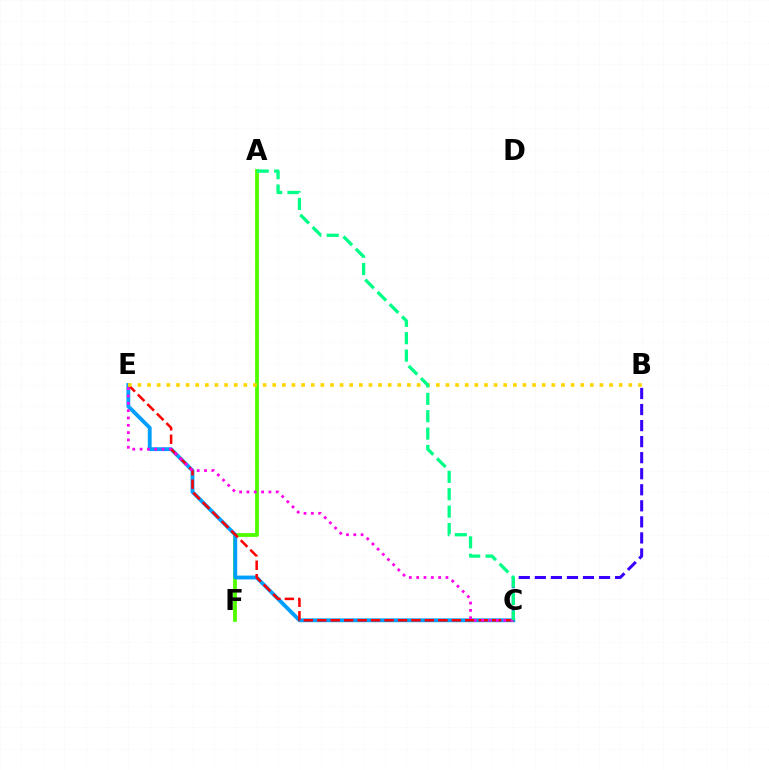{('A', 'F'): [{'color': '#4fff00', 'line_style': 'solid', 'thickness': 2.73}], ('C', 'E'): [{'color': '#009eff', 'line_style': 'solid', 'thickness': 2.76}, {'color': '#ff0000', 'line_style': 'dashed', 'thickness': 1.83}, {'color': '#ff00ed', 'line_style': 'dotted', 'thickness': 1.99}], ('B', 'E'): [{'color': '#ffd500', 'line_style': 'dotted', 'thickness': 2.62}], ('B', 'C'): [{'color': '#3700ff', 'line_style': 'dashed', 'thickness': 2.18}], ('A', 'C'): [{'color': '#00ff86', 'line_style': 'dashed', 'thickness': 2.36}]}